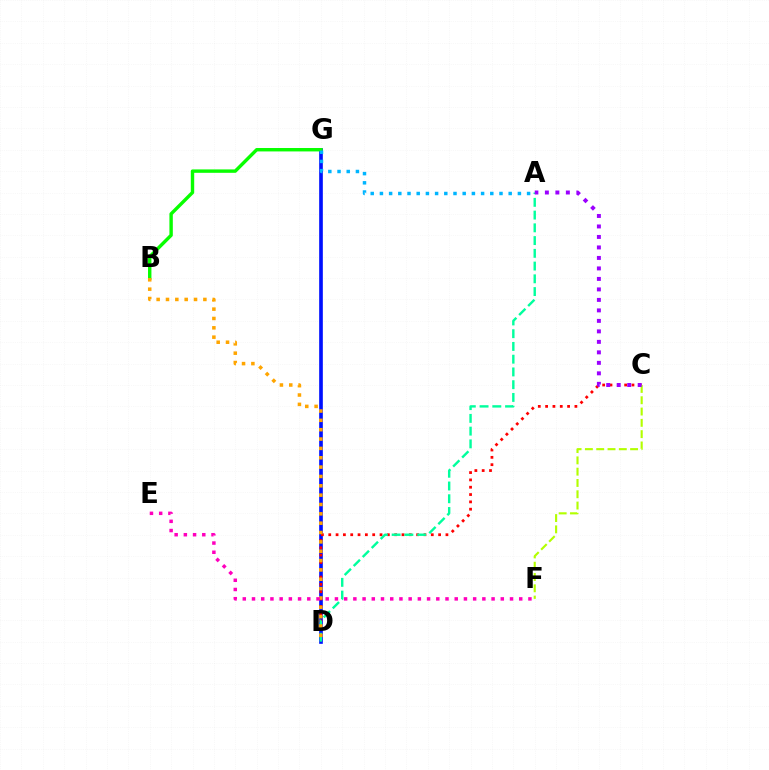{('D', 'G'): [{'color': '#0010ff', 'line_style': 'solid', 'thickness': 2.63}], ('C', 'D'): [{'color': '#ff0000', 'line_style': 'dotted', 'thickness': 1.99}], ('A', 'D'): [{'color': '#00ff9d', 'line_style': 'dashed', 'thickness': 1.73}], ('B', 'G'): [{'color': '#08ff00', 'line_style': 'solid', 'thickness': 2.46}], ('B', 'D'): [{'color': '#ffa500', 'line_style': 'dotted', 'thickness': 2.54}], ('C', 'F'): [{'color': '#b3ff00', 'line_style': 'dashed', 'thickness': 1.53}], ('A', 'C'): [{'color': '#9b00ff', 'line_style': 'dotted', 'thickness': 2.85}], ('E', 'F'): [{'color': '#ff00bd', 'line_style': 'dotted', 'thickness': 2.5}], ('A', 'G'): [{'color': '#00b5ff', 'line_style': 'dotted', 'thickness': 2.5}]}